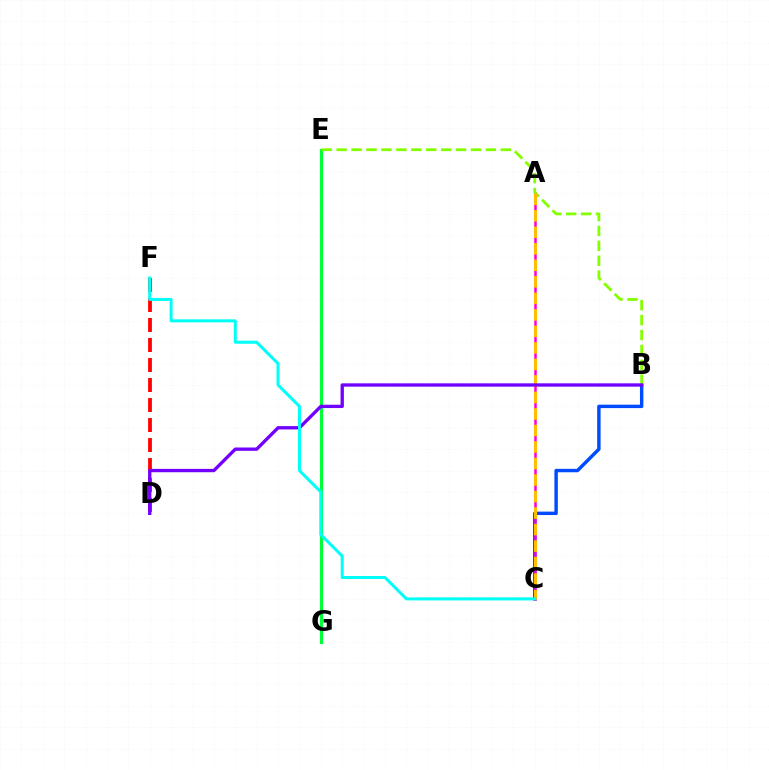{('B', 'C'): [{'color': '#004bff', 'line_style': 'solid', 'thickness': 2.47}], ('A', 'C'): [{'color': '#ff00cf', 'line_style': 'solid', 'thickness': 1.81}, {'color': '#ffbd00', 'line_style': 'dashed', 'thickness': 2.24}], ('D', 'F'): [{'color': '#ff0000', 'line_style': 'dashed', 'thickness': 2.72}], ('E', 'G'): [{'color': '#00ff39', 'line_style': 'solid', 'thickness': 2.28}], ('B', 'E'): [{'color': '#84ff00', 'line_style': 'dashed', 'thickness': 2.03}], ('B', 'D'): [{'color': '#7200ff', 'line_style': 'solid', 'thickness': 2.4}], ('C', 'F'): [{'color': '#00fff6', 'line_style': 'solid', 'thickness': 2.17}]}